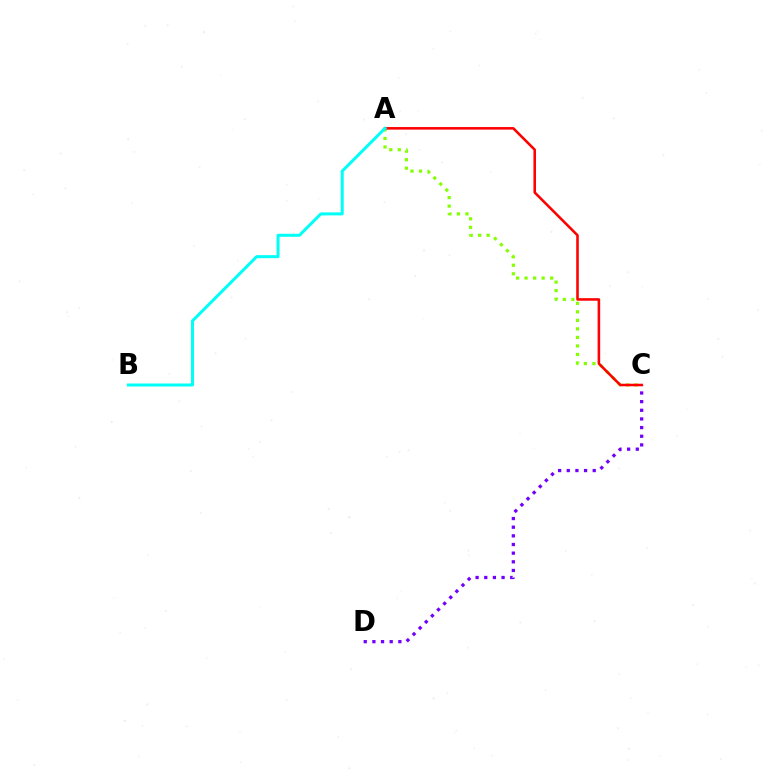{('A', 'C'): [{'color': '#84ff00', 'line_style': 'dotted', 'thickness': 2.32}, {'color': '#ff0000', 'line_style': 'solid', 'thickness': 1.85}], ('C', 'D'): [{'color': '#7200ff', 'line_style': 'dotted', 'thickness': 2.35}], ('A', 'B'): [{'color': '#00fff6', 'line_style': 'solid', 'thickness': 2.16}]}